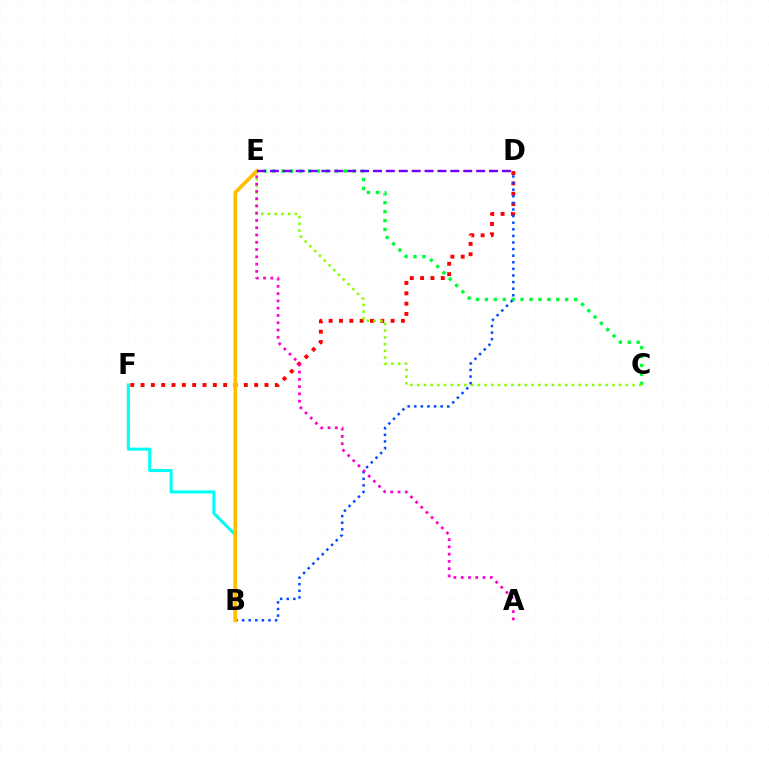{('C', 'E'): [{'color': '#00ff39', 'line_style': 'dotted', 'thickness': 2.42}, {'color': '#84ff00', 'line_style': 'dotted', 'thickness': 1.83}], ('B', 'F'): [{'color': '#00fff6', 'line_style': 'solid', 'thickness': 2.19}], ('D', 'F'): [{'color': '#ff0000', 'line_style': 'dotted', 'thickness': 2.81}], ('B', 'D'): [{'color': '#004bff', 'line_style': 'dotted', 'thickness': 1.79}], ('B', 'E'): [{'color': '#ffbd00', 'line_style': 'solid', 'thickness': 2.6}], ('D', 'E'): [{'color': '#7200ff', 'line_style': 'dashed', 'thickness': 1.75}], ('A', 'E'): [{'color': '#ff00cf', 'line_style': 'dotted', 'thickness': 1.98}]}